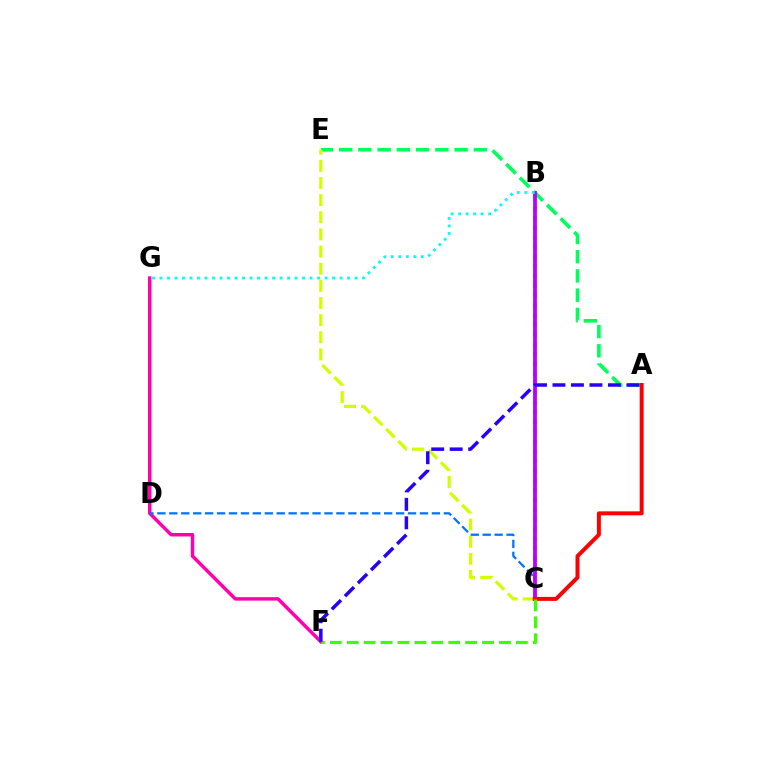{('A', 'E'): [{'color': '#00ff5c', 'line_style': 'dashed', 'thickness': 2.61}], ('F', 'G'): [{'color': '#ff00ac', 'line_style': 'solid', 'thickness': 2.49}], ('C', 'E'): [{'color': '#d1ff00', 'line_style': 'dashed', 'thickness': 2.33}], ('B', 'C'): [{'color': '#ff9400', 'line_style': 'dotted', 'thickness': 2.64}, {'color': '#b900ff', 'line_style': 'solid', 'thickness': 2.72}], ('C', 'D'): [{'color': '#0074ff', 'line_style': 'dashed', 'thickness': 1.62}], ('A', 'C'): [{'color': '#ff0000', 'line_style': 'solid', 'thickness': 2.86}], ('C', 'F'): [{'color': '#3dff00', 'line_style': 'dashed', 'thickness': 2.3}], ('A', 'F'): [{'color': '#2500ff', 'line_style': 'dashed', 'thickness': 2.51}], ('B', 'G'): [{'color': '#00fff6', 'line_style': 'dotted', 'thickness': 2.04}]}